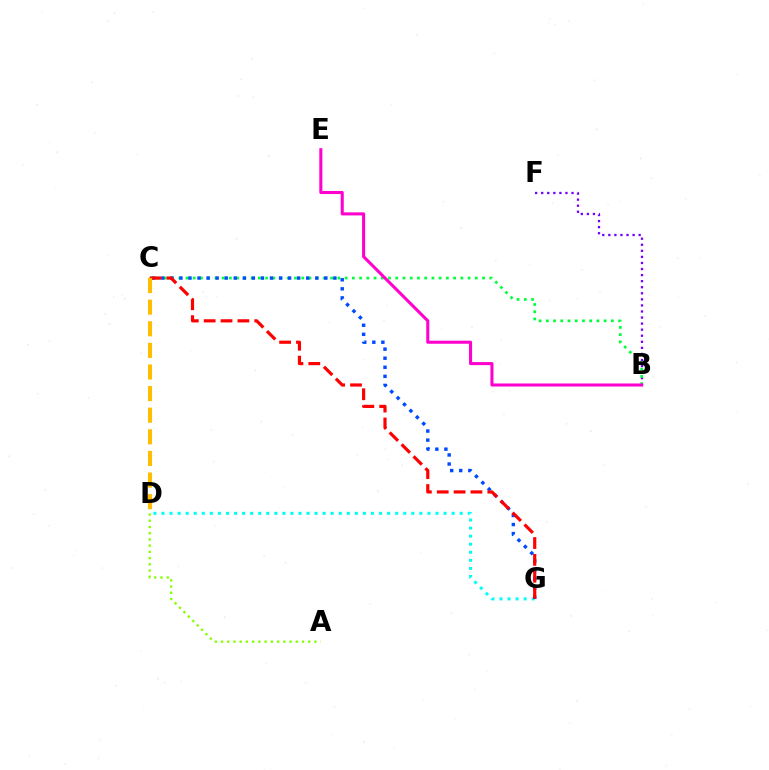{('B', 'F'): [{'color': '#7200ff', 'line_style': 'dotted', 'thickness': 1.65}], ('D', 'G'): [{'color': '#00fff6', 'line_style': 'dotted', 'thickness': 2.19}], ('B', 'C'): [{'color': '#00ff39', 'line_style': 'dotted', 'thickness': 1.96}], ('C', 'G'): [{'color': '#004bff', 'line_style': 'dotted', 'thickness': 2.46}, {'color': '#ff0000', 'line_style': 'dashed', 'thickness': 2.29}], ('C', 'D'): [{'color': '#ffbd00', 'line_style': 'dashed', 'thickness': 2.94}], ('A', 'D'): [{'color': '#84ff00', 'line_style': 'dotted', 'thickness': 1.69}], ('B', 'E'): [{'color': '#ff00cf', 'line_style': 'solid', 'thickness': 2.2}]}